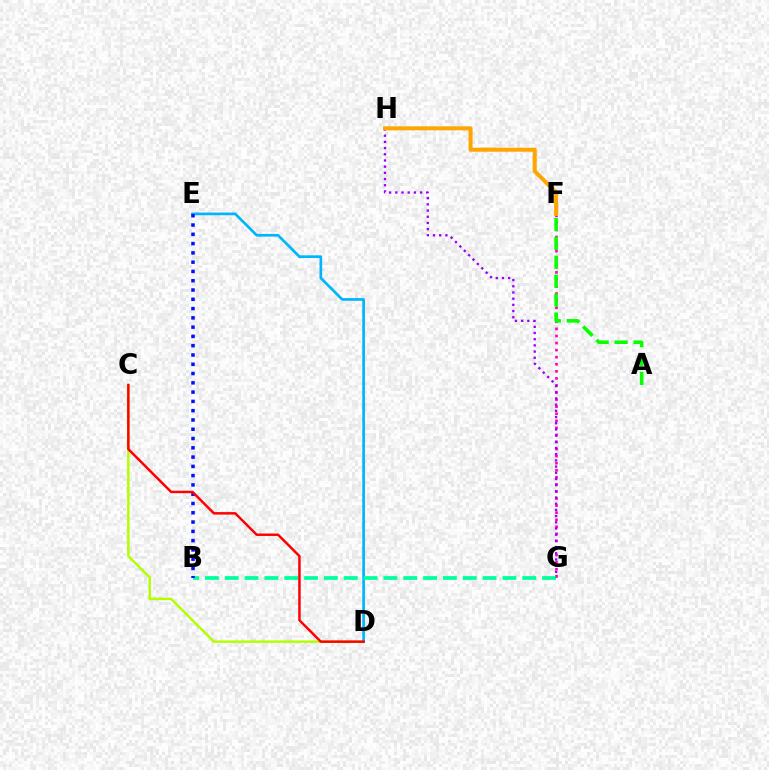{('F', 'G'): [{'color': '#ff00bd', 'line_style': 'dotted', 'thickness': 1.92}], ('C', 'D'): [{'color': '#b3ff00', 'line_style': 'solid', 'thickness': 1.77}, {'color': '#ff0000', 'line_style': 'solid', 'thickness': 1.79}], ('A', 'F'): [{'color': '#08ff00', 'line_style': 'dashed', 'thickness': 2.57}], ('D', 'E'): [{'color': '#00b5ff', 'line_style': 'solid', 'thickness': 1.94}], ('B', 'G'): [{'color': '#00ff9d', 'line_style': 'dashed', 'thickness': 2.69}], ('B', 'E'): [{'color': '#0010ff', 'line_style': 'dotted', 'thickness': 2.52}], ('G', 'H'): [{'color': '#9b00ff', 'line_style': 'dotted', 'thickness': 1.68}], ('F', 'H'): [{'color': '#ffa500', 'line_style': 'solid', 'thickness': 2.88}]}